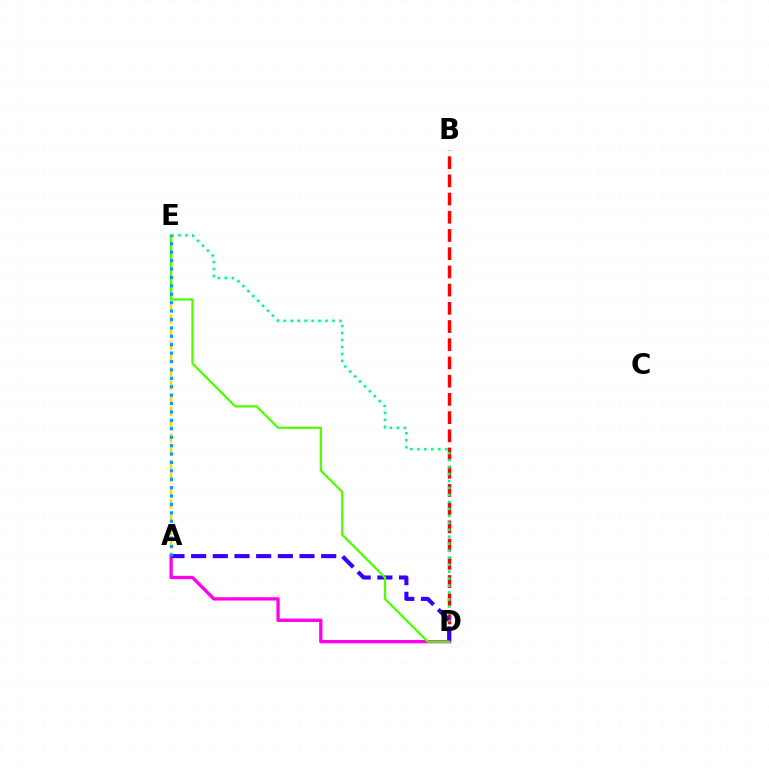{('B', 'D'): [{'color': '#ff0000', 'line_style': 'dashed', 'thickness': 2.47}], ('A', 'E'): [{'color': '#ffd500', 'line_style': 'dashed', 'thickness': 1.8}, {'color': '#009eff', 'line_style': 'dotted', 'thickness': 2.28}], ('D', 'E'): [{'color': '#00ff86', 'line_style': 'dotted', 'thickness': 1.89}, {'color': '#4fff00', 'line_style': 'solid', 'thickness': 1.63}], ('A', 'D'): [{'color': '#ff00ed', 'line_style': 'solid', 'thickness': 2.39}, {'color': '#3700ff', 'line_style': 'dashed', 'thickness': 2.94}]}